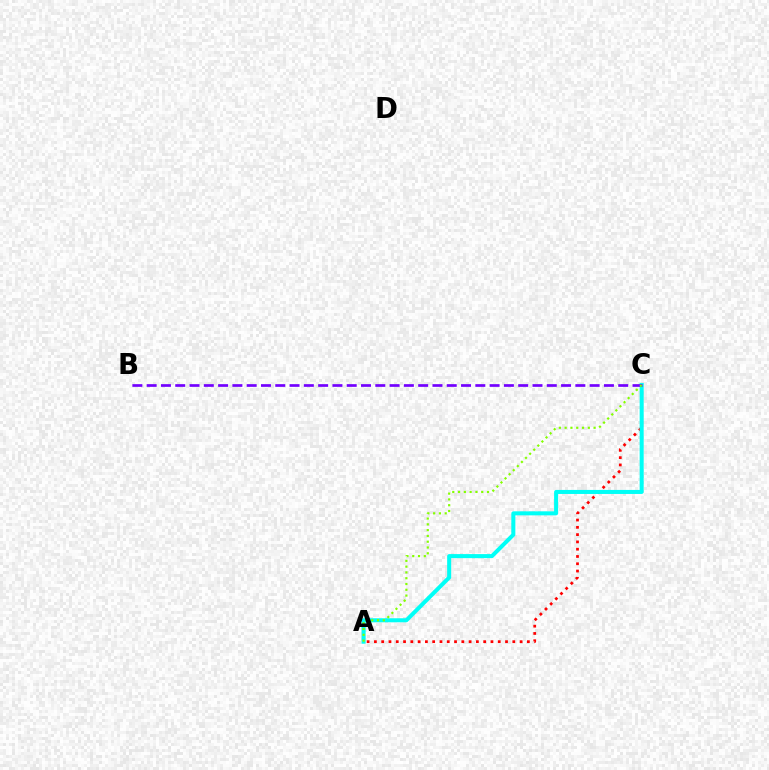{('A', 'C'): [{'color': '#ff0000', 'line_style': 'dotted', 'thickness': 1.98}, {'color': '#00fff6', 'line_style': 'solid', 'thickness': 2.9}, {'color': '#84ff00', 'line_style': 'dotted', 'thickness': 1.57}], ('B', 'C'): [{'color': '#7200ff', 'line_style': 'dashed', 'thickness': 1.94}]}